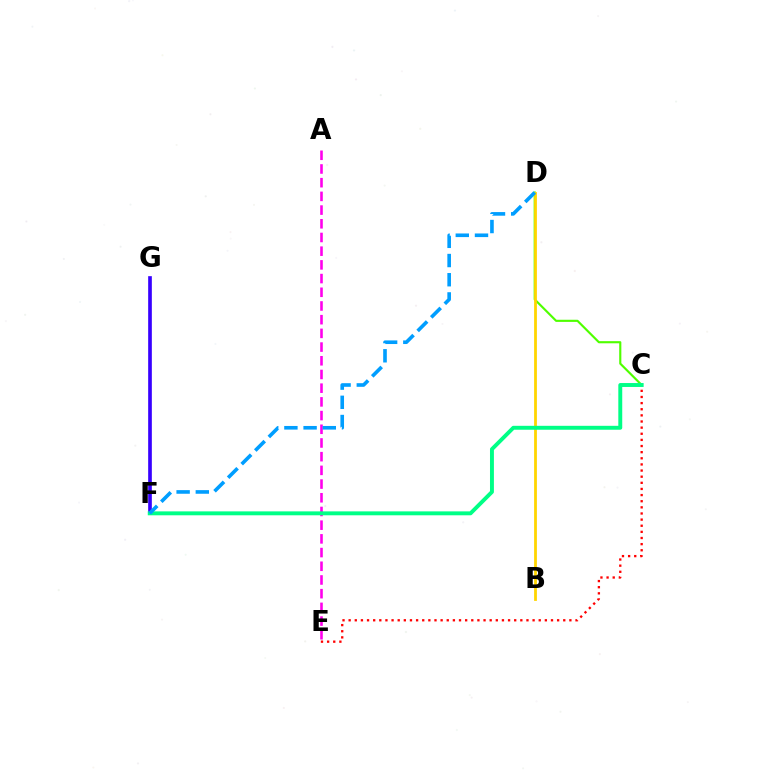{('C', 'E'): [{'color': '#ff0000', 'line_style': 'dotted', 'thickness': 1.67}], ('C', 'D'): [{'color': '#4fff00', 'line_style': 'solid', 'thickness': 1.54}], ('B', 'D'): [{'color': '#ffd500', 'line_style': 'solid', 'thickness': 2.01}], ('A', 'E'): [{'color': '#ff00ed', 'line_style': 'dashed', 'thickness': 1.86}], ('F', 'G'): [{'color': '#3700ff', 'line_style': 'solid', 'thickness': 2.64}], ('C', 'F'): [{'color': '#00ff86', 'line_style': 'solid', 'thickness': 2.82}], ('D', 'F'): [{'color': '#009eff', 'line_style': 'dashed', 'thickness': 2.61}]}